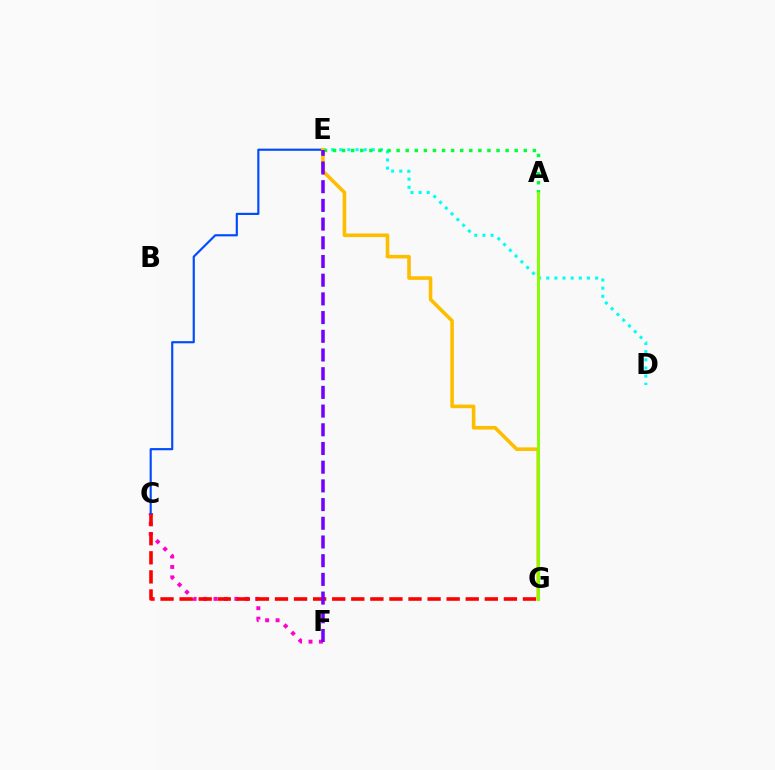{('C', 'F'): [{'color': '#ff00cf', 'line_style': 'dotted', 'thickness': 2.84}], ('C', 'G'): [{'color': '#ff0000', 'line_style': 'dashed', 'thickness': 2.59}], ('D', 'E'): [{'color': '#00fff6', 'line_style': 'dotted', 'thickness': 2.21}], ('C', 'E'): [{'color': '#004bff', 'line_style': 'solid', 'thickness': 1.56}], ('A', 'E'): [{'color': '#00ff39', 'line_style': 'dotted', 'thickness': 2.47}], ('E', 'G'): [{'color': '#ffbd00', 'line_style': 'solid', 'thickness': 2.59}], ('A', 'G'): [{'color': '#84ff00', 'line_style': 'solid', 'thickness': 2.12}], ('E', 'F'): [{'color': '#7200ff', 'line_style': 'dashed', 'thickness': 2.54}]}